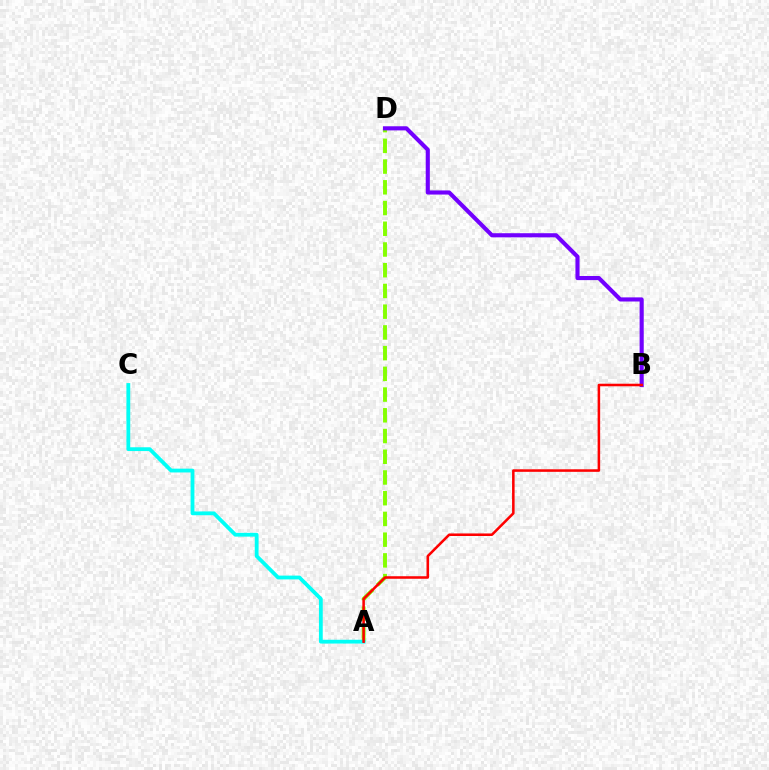{('A', 'D'): [{'color': '#84ff00', 'line_style': 'dashed', 'thickness': 2.82}], ('B', 'D'): [{'color': '#7200ff', 'line_style': 'solid', 'thickness': 2.97}], ('A', 'C'): [{'color': '#00fff6', 'line_style': 'solid', 'thickness': 2.74}], ('A', 'B'): [{'color': '#ff0000', 'line_style': 'solid', 'thickness': 1.83}]}